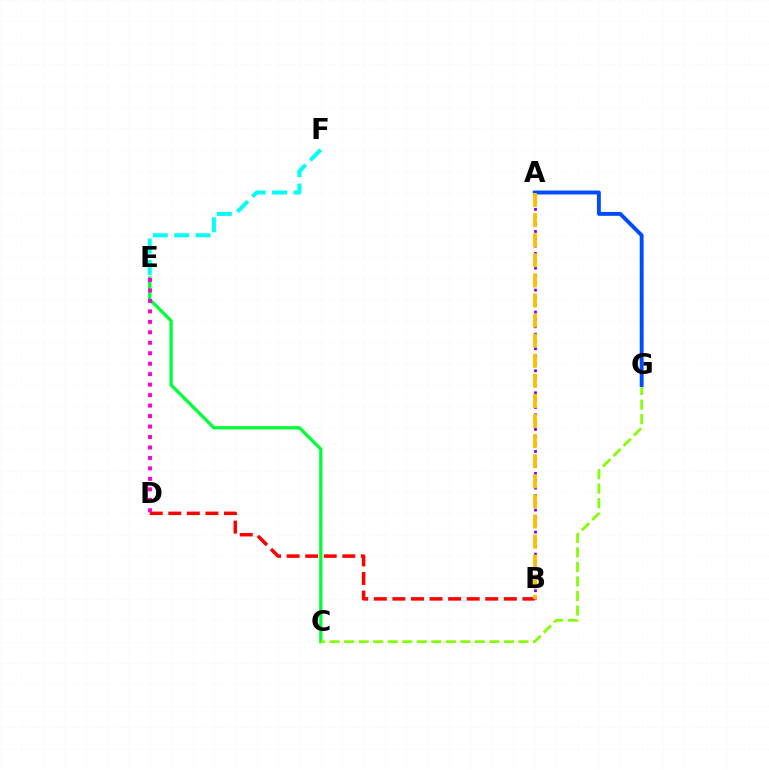{('C', 'E'): [{'color': '#00ff39', 'line_style': 'solid', 'thickness': 2.36}], ('B', 'D'): [{'color': '#ff0000', 'line_style': 'dashed', 'thickness': 2.52}], ('C', 'G'): [{'color': '#84ff00', 'line_style': 'dashed', 'thickness': 1.97}], ('E', 'F'): [{'color': '#00fff6', 'line_style': 'dashed', 'thickness': 2.9}], ('A', 'B'): [{'color': '#7200ff', 'line_style': 'dotted', 'thickness': 1.99}, {'color': '#ffbd00', 'line_style': 'dashed', 'thickness': 2.73}], ('A', 'G'): [{'color': '#004bff', 'line_style': 'solid', 'thickness': 2.8}], ('D', 'E'): [{'color': '#ff00cf', 'line_style': 'dotted', 'thickness': 2.84}]}